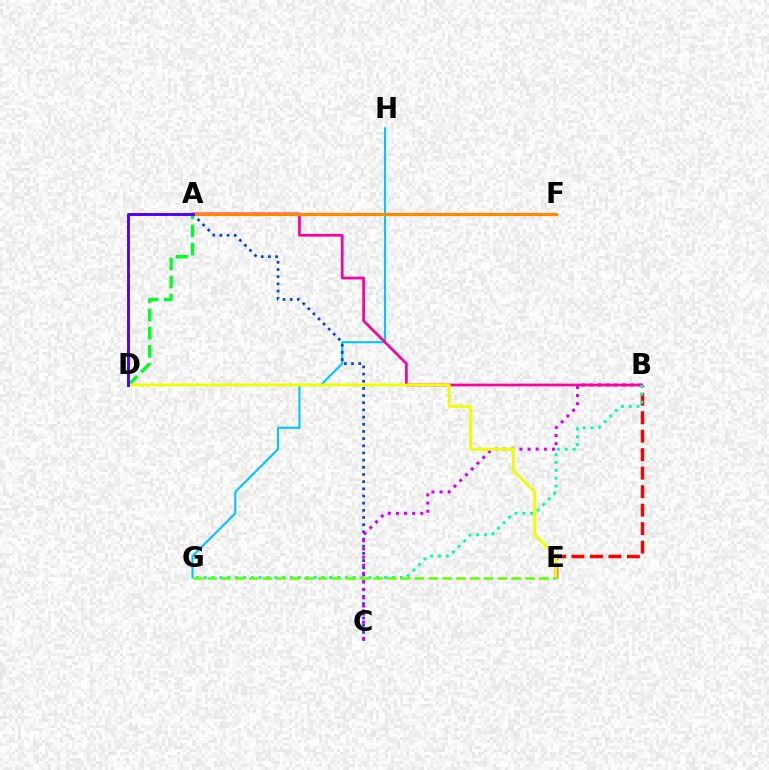{('A', 'D'): [{'color': '#00ff27', 'line_style': 'dashed', 'thickness': 2.46}, {'color': '#4f00ff', 'line_style': 'solid', 'thickness': 2.1}], ('G', 'H'): [{'color': '#00c7ff', 'line_style': 'solid', 'thickness': 1.52}], ('A', 'C'): [{'color': '#003fff', 'line_style': 'dotted', 'thickness': 1.95}], ('B', 'C'): [{'color': '#d600ff', 'line_style': 'dotted', 'thickness': 2.21}], ('B', 'E'): [{'color': '#ff0000', 'line_style': 'dashed', 'thickness': 2.51}], ('A', 'B'): [{'color': '#ff00a0', 'line_style': 'solid', 'thickness': 1.97}], ('A', 'F'): [{'color': '#ff8800', 'line_style': 'solid', 'thickness': 2.29}], ('B', 'G'): [{'color': '#00ffaf', 'line_style': 'dotted', 'thickness': 2.13}], ('D', 'E'): [{'color': '#eeff00', 'line_style': 'solid', 'thickness': 2.12}], ('E', 'G'): [{'color': '#66ff00', 'line_style': 'dashed', 'thickness': 1.88}]}